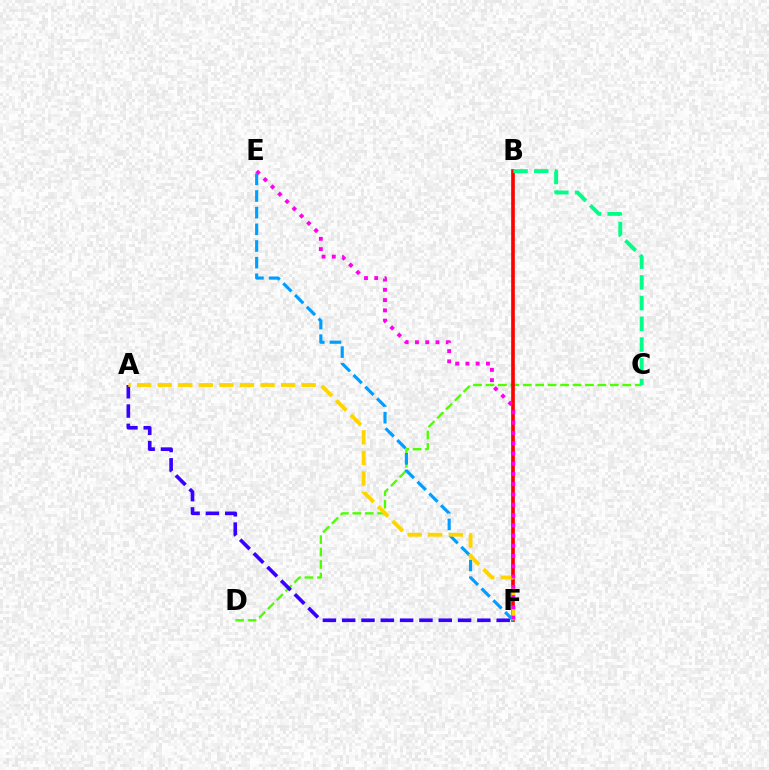{('C', 'D'): [{'color': '#4fff00', 'line_style': 'dashed', 'thickness': 1.69}], ('A', 'F'): [{'color': '#3700ff', 'line_style': 'dashed', 'thickness': 2.62}, {'color': '#ffd500', 'line_style': 'dashed', 'thickness': 2.79}], ('B', 'F'): [{'color': '#ff0000', 'line_style': 'solid', 'thickness': 2.63}], ('E', 'F'): [{'color': '#009eff', 'line_style': 'dashed', 'thickness': 2.26}, {'color': '#ff00ed', 'line_style': 'dotted', 'thickness': 2.79}], ('B', 'C'): [{'color': '#00ff86', 'line_style': 'dashed', 'thickness': 2.82}]}